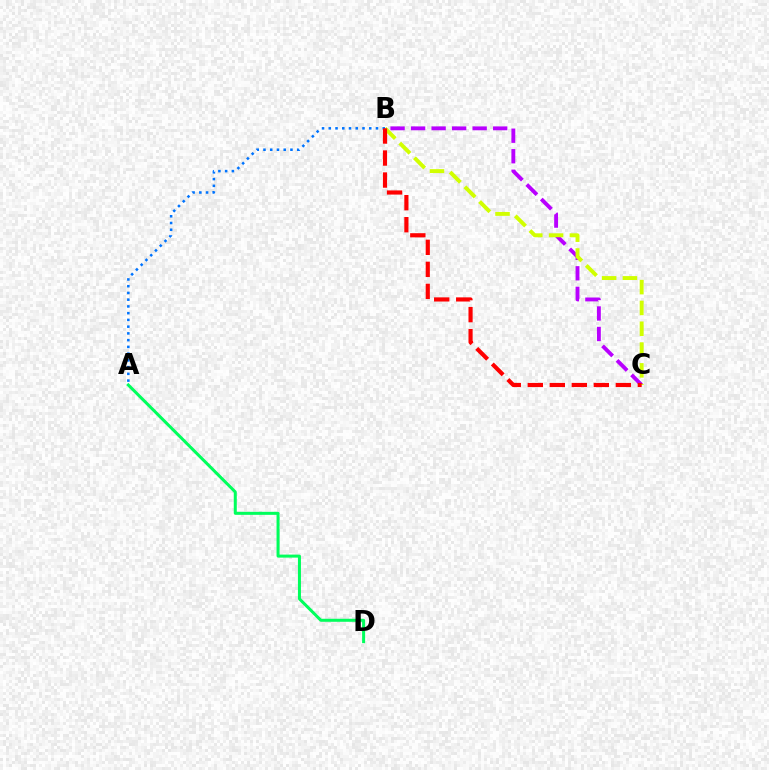{('B', 'C'): [{'color': '#b900ff', 'line_style': 'dashed', 'thickness': 2.79}, {'color': '#d1ff00', 'line_style': 'dashed', 'thickness': 2.83}, {'color': '#ff0000', 'line_style': 'dashed', 'thickness': 2.99}], ('A', 'D'): [{'color': '#00ff5c', 'line_style': 'solid', 'thickness': 2.17}], ('A', 'B'): [{'color': '#0074ff', 'line_style': 'dotted', 'thickness': 1.83}]}